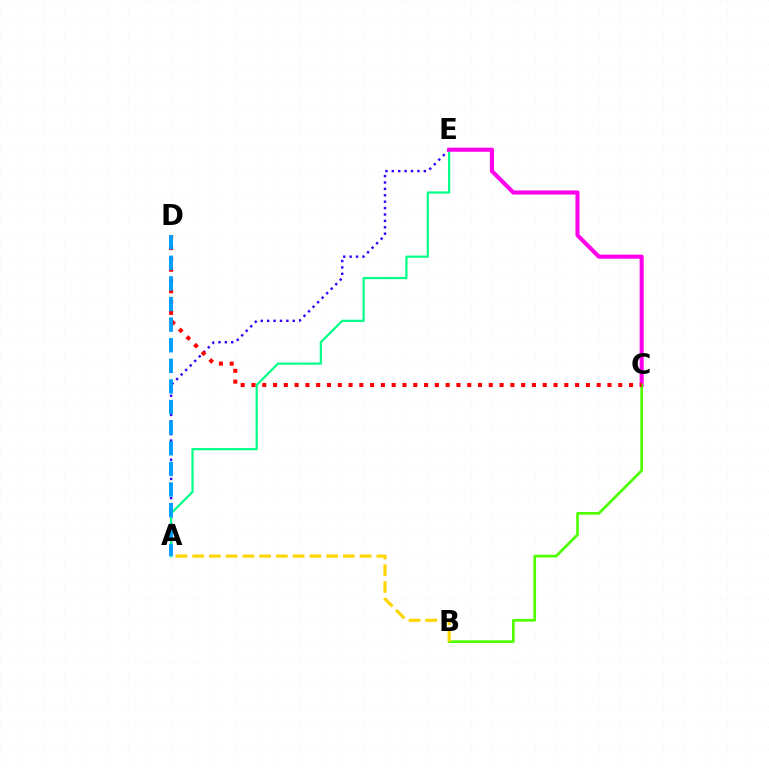{('A', 'E'): [{'color': '#3700ff', 'line_style': 'dotted', 'thickness': 1.74}, {'color': '#00ff86', 'line_style': 'solid', 'thickness': 1.59}], ('C', 'E'): [{'color': '#ff00ed', 'line_style': 'solid', 'thickness': 2.94}], ('B', 'C'): [{'color': '#4fff00', 'line_style': 'solid', 'thickness': 1.94}], ('C', 'D'): [{'color': '#ff0000', 'line_style': 'dotted', 'thickness': 2.93}], ('A', 'D'): [{'color': '#009eff', 'line_style': 'dashed', 'thickness': 2.8}], ('A', 'B'): [{'color': '#ffd500', 'line_style': 'dashed', 'thickness': 2.28}]}